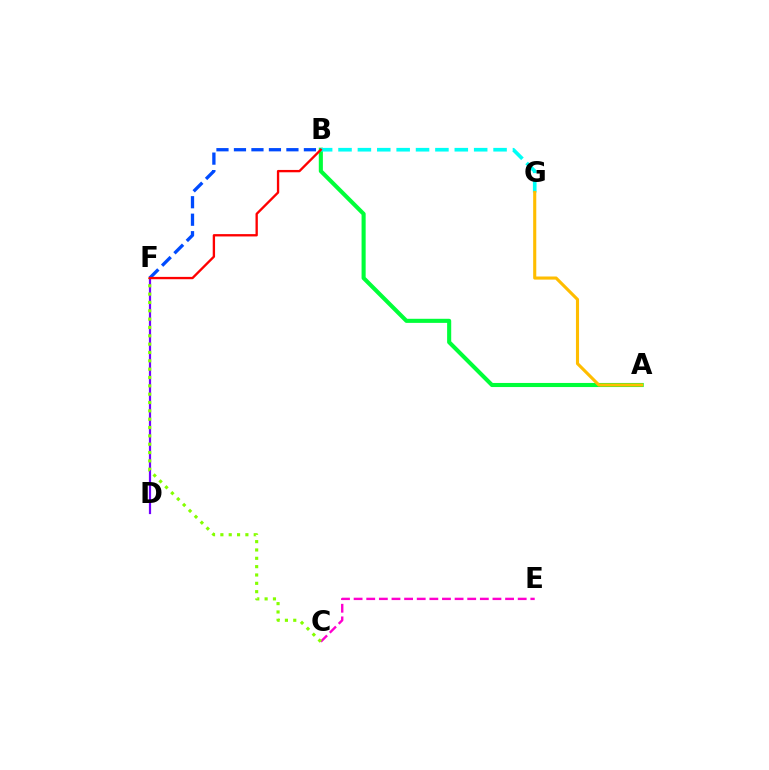{('A', 'B'): [{'color': '#00ff39', 'line_style': 'solid', 'thickness': 2.95}], ('C', 'E'): [{'color': '#ff00cf', 'line_style': 'dashed', 'thickness': 1.71}], ('D', 'F'): [{'color': '#7200ff', 'line_style': 'solid', 'thickness': 1.59}], ('C', 'F'): [{'color': '#84ff00', 'line_style': 'dotted', 'thickness': 2.27}], ('B', 'F'): [{'color': '#004bff', 'line_style': 'dashed', 'thickness': 2.38}, {'color': '#ff0000', 'line_style': 'solid', 'thickness': 1.68}], ('B', 'G'): [{'color': '#00fff6', 'line_style': 'dashed', 'thickness': 2.63}], ('A', 'G'): [{'color': '#ffbd00', 'line_style': 'solid', 'thickness': 2.24}]}